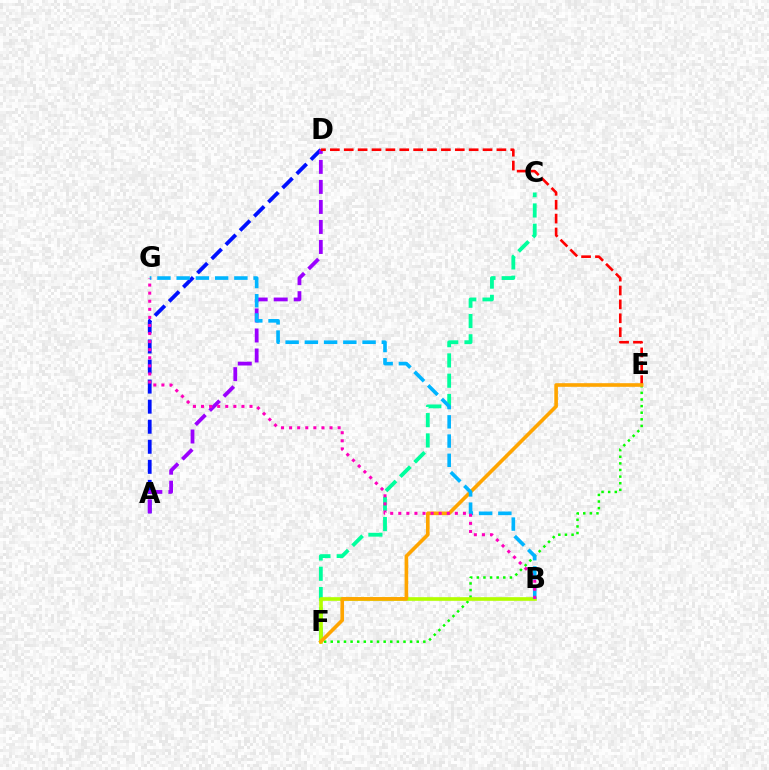{('A', 'D'): [{'color': '#0010ff', 'line_style': 'dashed', 'thickness': 2.72}, {'color': '#9b00ff', 'line_style': 'dashed', 'thickness': 2.72}], ('E', 'F'): [{'color': '#08ff00', 'line_style': 'dotted', 'thickness': 1.8}, {'color': '#ffa500', 'line_style': 'solid', 'thickness': 2.61}], ('D', 'E'): [{'color': '#ff0000', 'line_style': 'dashed', 'thickness': 1.89}], ('C', 'F'): [{'color': '#00ff9d', 'line_style': 'dashed', 'thickness': 2.75}], ('B', 'F'): [{'color': '#b3ff00', 'line_style': 'solid', 'thickness': 2.63}], ('B', 'G'): [{'color': '#00b5ff', 'line_style': 'dashed', 'thickness': 2.61}, {'color': '#ff00bd', 'line_style': 'dotted', 'thickness': 2.2}]}